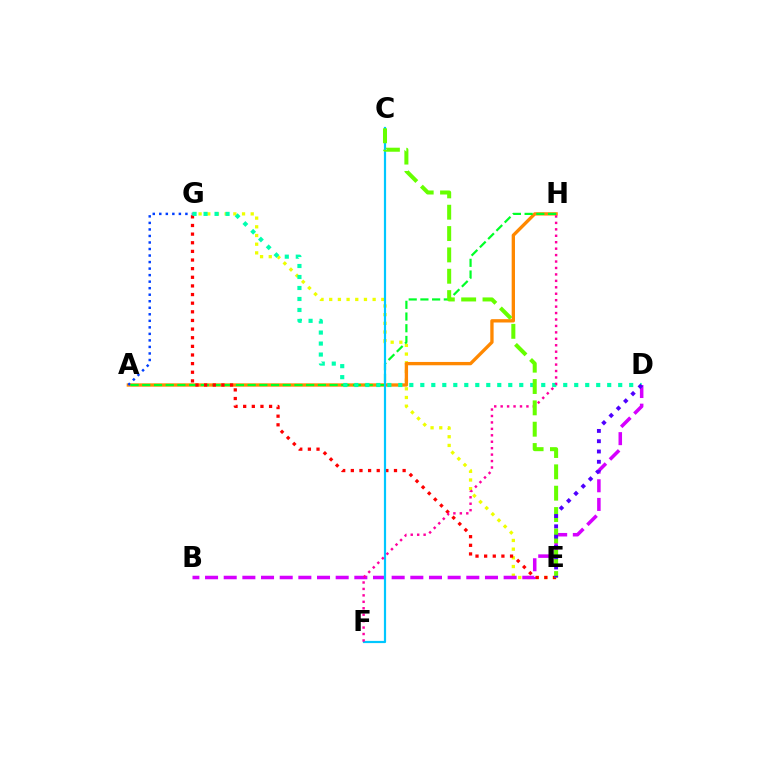{('E', 'G'): [{'color': '#eeff00', 'line_style': 'dotted', 'thickness': 2.36}, {'color': '#ff0000', 'line_style': 'dotted', 'thickness': 2.35}], ('A', 'H'): [{'color': '#ff8800', 'line_style': 'solid', 'thickness': 2.39}, {'color': '#00ff27', 'line_style': 'dashed', 'thickness': 1.59}], ('A', 'G'): [{'color': '#003fff', 'line_style': 'dotted', 'thickness': 1.77}], ('B', 'D'): [{'color': '#d600ff', 'line_style': 'dashed', 'thickness': 2.54}], ('C', 'F'): [{'color': '#00c7ff', 'line_style': 'solid', 'thickness': 1.59}], ('D', 'G'): [{'color': '#00ffaf', 'line_style': 'dotted', 'thickness': 2.99}], ('F', 'H'): [{'color': '#ff00a0', 'line_style': 'dotted', 'thickness': 1.75}], ('C', 'E'): [{'color': '#66ff00', 'line_style': 'dashed', 'thickness': 2.9}], ('D', 'E'): [{'color': '#4f00ff', 'line_style': 'dotted', 'thickness': 2.79}]}